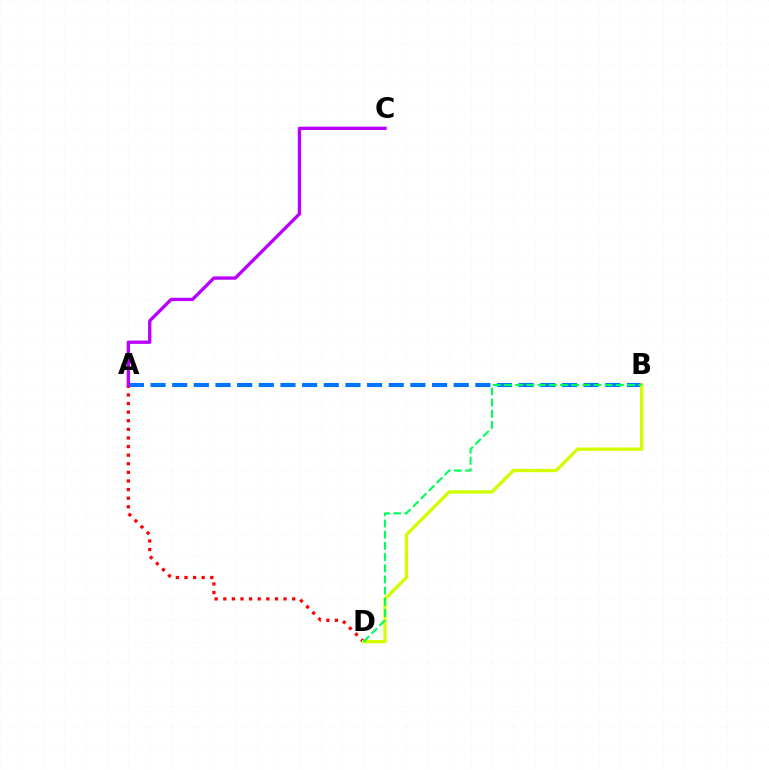{('A', 'B'): [{'color': '#0074ff', 'line_style': 'dashed', 'thickness': 2.94}], ('A', 'D'): [{'color': '#ff0000', 'line_style': 'dotted', 'thickness': 2.34}], ('B', 'D'): [{'color': '#d1ff00', 'line_style': 'solid', 'thickness': 2.38}, {'color': '#00ff5c', 'line_style': 'dashed', 'thickness': 1.52}], ('A', 'C'): [{'color': '#b900ff', 'line_style': 'solid', 'thickness': 2.39}]}